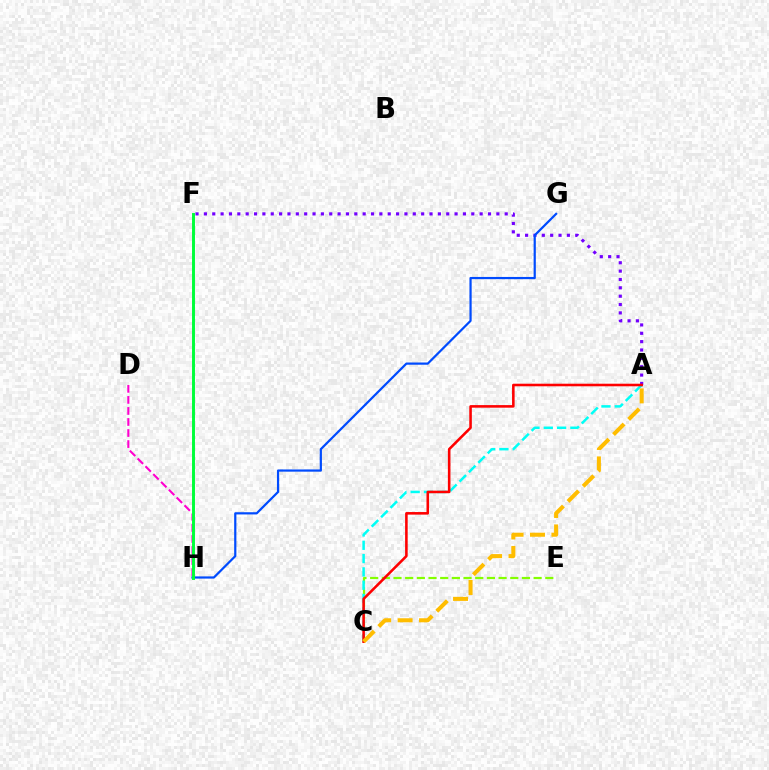{('A', 'F'): [{'color': '#7200ff', 'line_style': 'dotted', 'thickness': 2.27}], ('C', 'E'): [{'color': '#84ff00', 'line_style': 'dashed', 'thickness': 1.59}], ('G', 'H'): [{'color': '#004bff', 'line_style': 'solid', 'thickness': 1.59}], ('A', 'C'): [{'color': '#00fff6', 'line_style': 'dashed', 'thickness': 1.81}, {'color': '#ff0000', 'line_style': 'solid', 'thickness': 1.85}, {'color': '#ffbd00', 'line_style': 'dashed', 'thickness': 2.91}], ('D', 'H'): [{'color': '#ff00cf', 'line_style': 'dashed', 'thickness': 1.5}], ('F', 'H'): [{'color': '#00ff39', 'line_style': 'solid', 'thickness': 2.12}]}